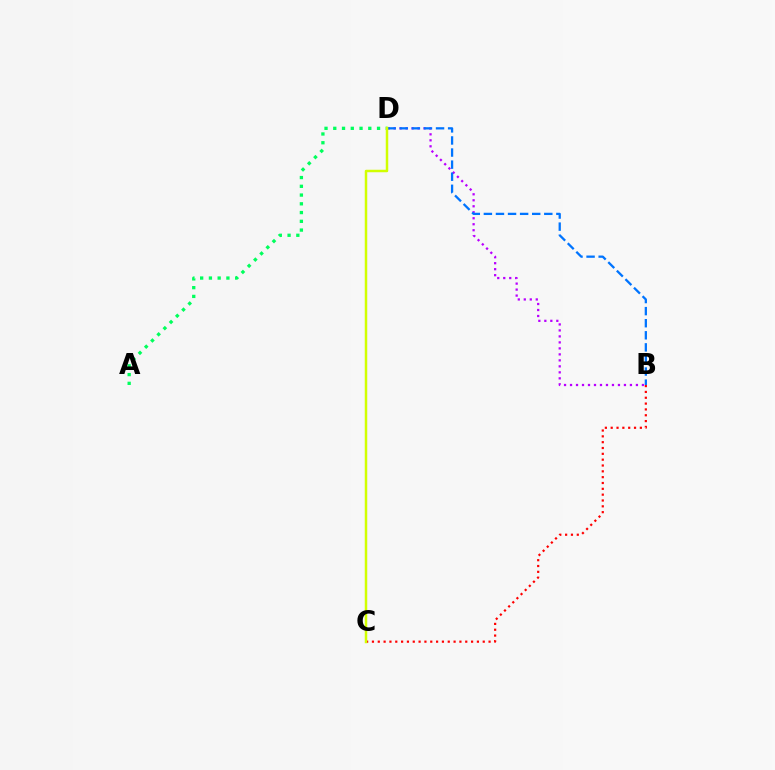{('B', 'D'): [{'color': '#b900ff', 'line_style': 'dotted', 'thickness': 1.63}, {'color': '#0074ff', 'line_style': 'dashed', 'thickness': 1.64}], ('A', 'D'): [{'color': '#00ff5c', 'line_style': 'dotted', 'thickness': 2.38}], ('B', 'C'): [{'color': '#ff0000', 'line_style': 'dotted', 'thickness': 1.58}], ('C', 'D'): [{'color': '#d1ff00', 'line_style': 'solid', 'thickness': 1.78}]}